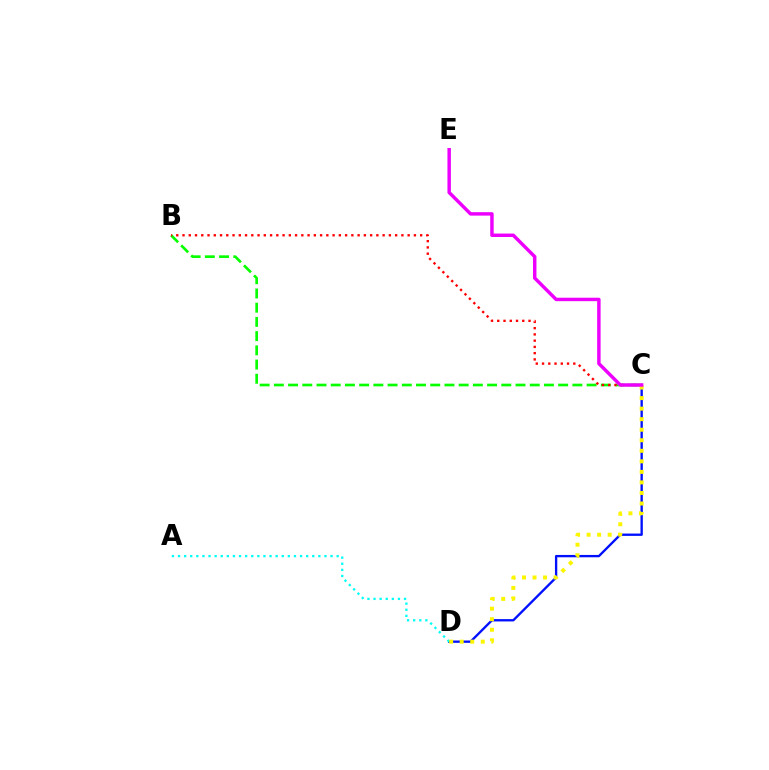{('B', 'C'): [{'color': '#08ff00', 'line_style': 'dashed', 'thickness': 1.93}, {'color': '#ff0000', 'line_style': 'dotted', 'thickness': 1.7}], ('C', 'D'): [{'color': '#0010ff', 'line_style': 'solid', 'thickness': 1.68}, {'color': '#fcf500', 'line_style': 'dotted', 'thickness': 2.86}], ('A', 'D'): [{'color': '#00fff6', 'line_style': 'dotted', 'thickness': 1.66}], ('C', 'E'): [{'color': '#ee00ff', 'line_style': 'solid', 'thickness': 2.48}]}